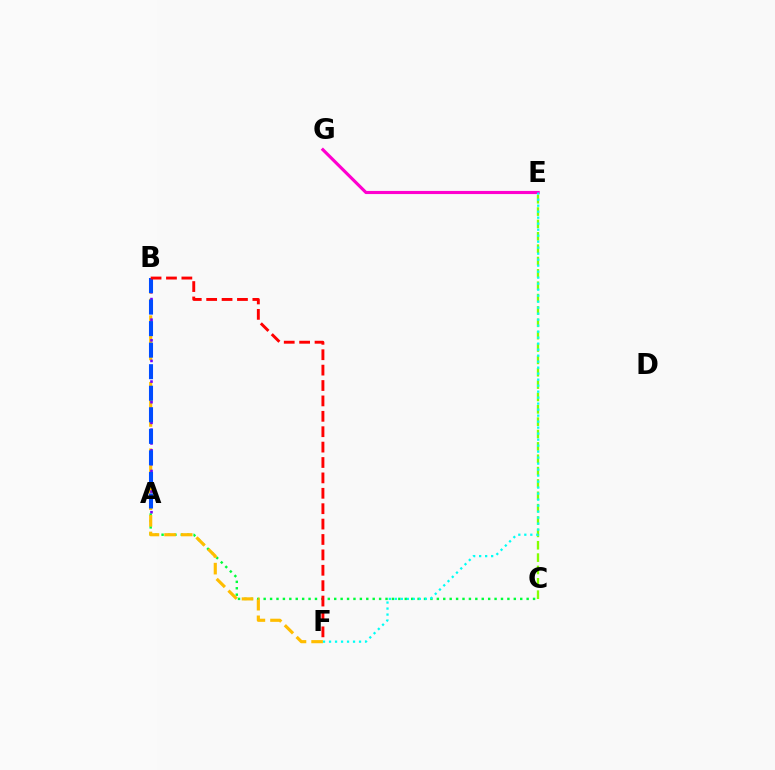{('E', 'G'): [{'color': '#ff00cf', 'line_style': 'solid', 'thickness': 2.25}], ('A', 'C'): [{'color': '#00ff39', 'line_style': 'dotted', 'thickness': 1.74}], ('C', 'E'): [{'color': '#84ff00', 'line_style': 'dashed', 'thickness': 1.68}], ('B', 'F'): [{'color': '#ffbd00', 'line_style': 'dashed', 'thickness': 2.26}, {'color': '#ff0000', 'line_style': 'dashed', 'thickness': 2.09}], ('A', 'B'): [{'color': '#7200ff', 'line_style': 'dotted', 'thickness': 1.87}, {'color': '#004bff', 'line_style': 'dashed', 'thickness': 2.93}], ('E', 'F'): [{'color': '#00fff6', 'line_style': 'dotted', 'thickness': 1.63}]}